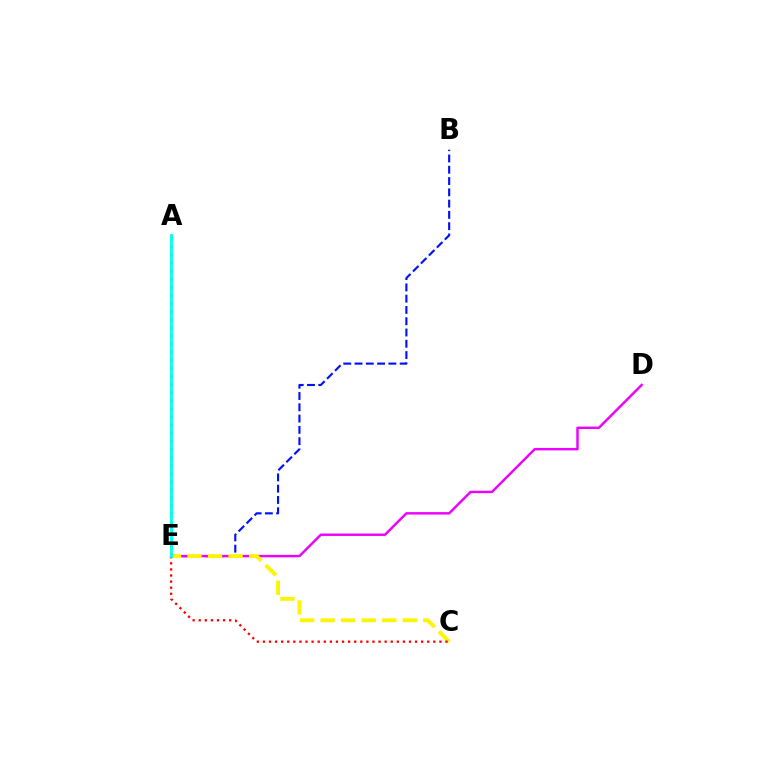{('B', 'E'): [{'color': '#0010ff', 'line_style': 'dashed', 'thickness': 1.53}], ('D', 'E'): [{'color': '#ee00ff', 'line_style': 'solid', 'thickness': 1.76}], ('C', 'E'): [{'color': '#fcf500', 'line_style': 'dashed', 'thickness': 2.79}, {'color': '#ff0000', 'line_style': 'dotted', 'thickness': 1.65}], ('A', 'E'): [{'color': '#08ff00', 'line_style': 'dotted', 'thickness': 2.2}, {'color': '#00fff6', 'line_style': 'solid', 'thickness': 2.04}]}